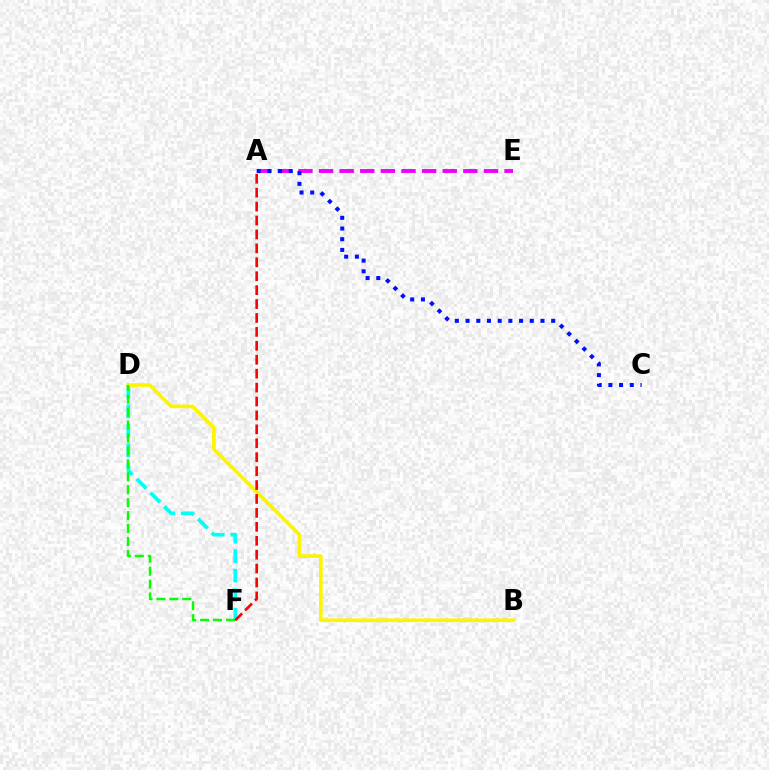{('A', 'E'): [{'color': '#ee00ff', 'line_style': 'dashed', 'thickness': 2.8}], ('D', 'F'): [{'color': '#00fff6', 'line_style': 'dashed', 'thickness': 2.65}, {'color': '#08ff00', 'line_style': 'dashed', 'thickness': 1.76}], ('A', 'C'): [{'color': '#0010ff', 'line_style': 'dotted', 'thickness': 2.91}], ('B', 'D'): [{'color': '#fcf500', 'line_style': 'solid', 'thickness': 2.62}], ('A', 'F'): [{'color': '#ff0000', 'line_style': 'dashed', 'thickness': 1.89}]}